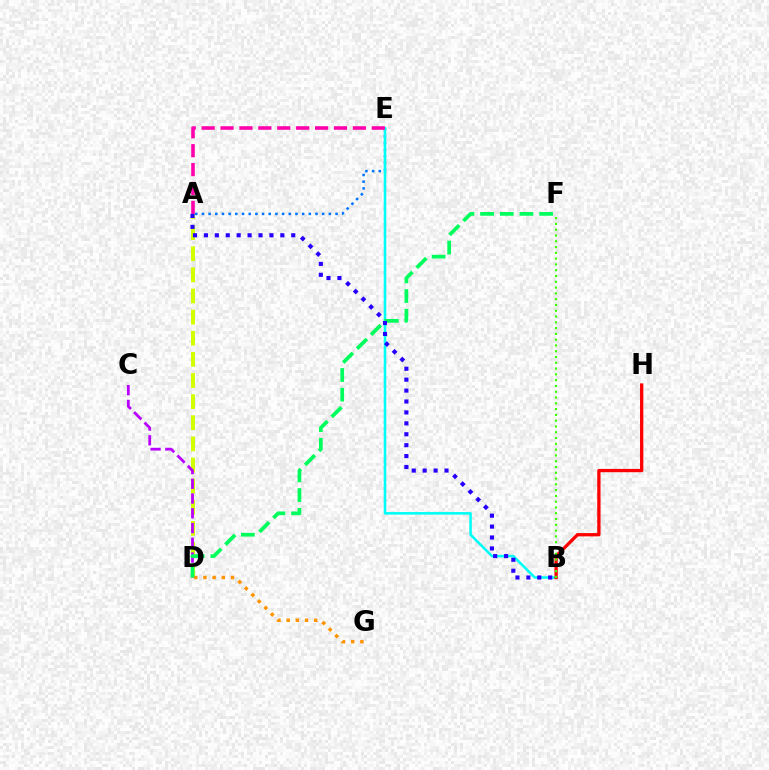{('A', 'D'): [{'color': '#d1ff00', 'line_style': 'dashed', 'thickness': 2.87}], ('D', 'G'): [{'color': '#ff9400', 'line_style': 'dotted', 'thickness': 2.49}], ('A', 'E'): [{'color': '#0074ff', 'line_style': 'dotted', 'thickness': 1.81}, {'color': '#ff00ac', 'line_style': 'dashed', 'thickness': 2.57}], ('B', 'E'): [{'color': '#00fff6', 'line_style': 'solid', 'thickness': 1.85}], ('C', 'D'): [{'color': '#b900ff', 'line_style': 'dashed', 'thickness': 2.0}], ('D', 'F'): [{'color': '#00ff5c', 'line_style': 'dashed', 'thickness': 2.67}], ('B', 'H'): [{'color': '#ff0000', 'line_style': 'solid', 'thickness': 2.37}], ('A', 'B'): [{'color': '#2500ff', 'line_style': 'dotted', 'thickness': 2.97}], ('B', 'F'): [{'color': '#3dff00', 'line_style': 'dotted', 'thickness': 1.57}]}